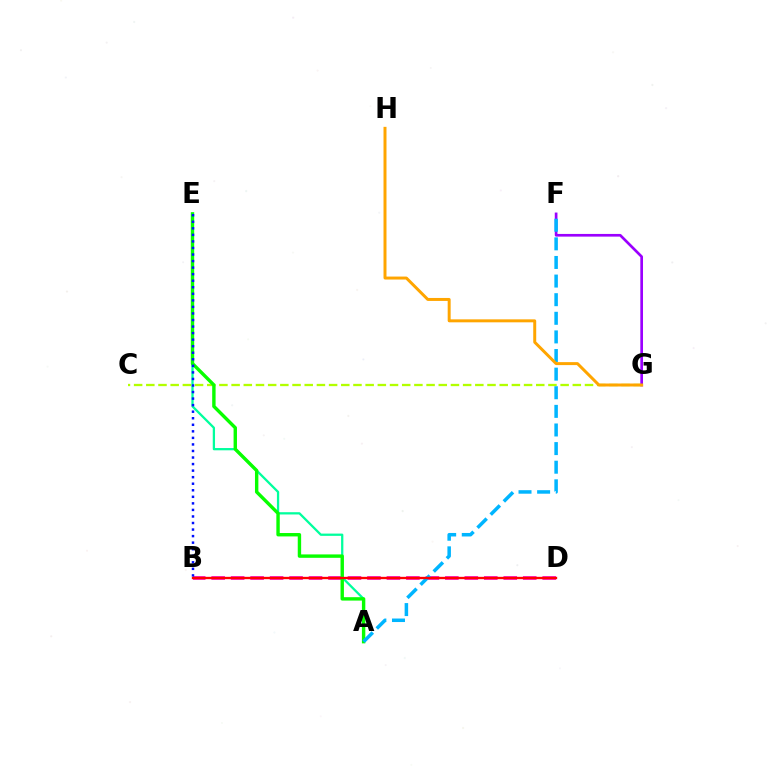{('A', 'E'): [{'color': '#00ff9d', 'line_style': 'solid', 'thickness': 1.63}, {'color': '#08ff00', 'line_style': 'solid', 'thickness': 2.45}], ('B', 'D'): [{'color': '#ff00bd', 'line_style': 'dashed', 'thickness': 2.65}, {'color': '#ff0000', 'line_style': 'solid', 'thickness': 1.68}], ('C', 'G'): [{'color': '#b3ff00', 'line_style': 'dashed', 'thickness': 1.66}], ('B', 'E'): [{'color': '#0010ff', 'line_style': 'dotted', 'thickness': 1.78}], ('F', 'G'): [{'color': '#9b00ff', 'line_style': 'solid', 'thickness': 1.93}], ('A', 'F'): [{'color': '#00b5ff', 'line_style': 'dashed', 'thickness': 2.53}], ('G', 'H'): [{'color': '#ffa500', 'line_style': 'solid', 'thickness': 2.14}]}